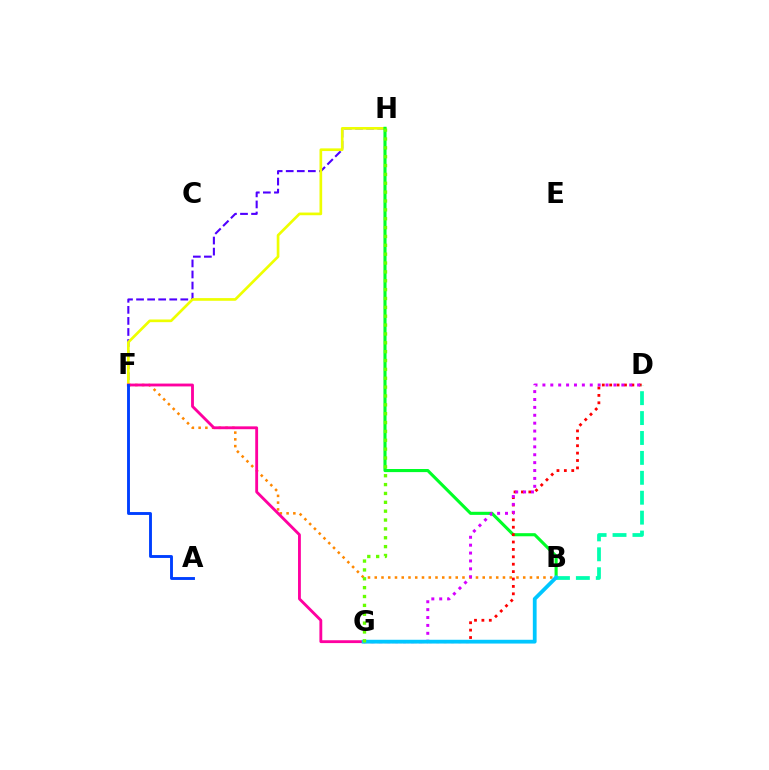{('F', 'H'): [{'color': '#4f00ff', 'line_style': 'dashed', 'thickness': 1.5}, {'color': '#eeff00', 'line_style': 'solid', 'thickness': 1.93}], ('B', 'H'): [{'color': '#00ff27', 'line_style': 'solid', 'thickness': 2.23}], ('D', 'G'): [{'color': '#ff0000', 'line_style': 'dotted', 'thickness': 2.01}, {'color': '#d600ff', 'line_style': 'dotted', 'thickness': 2.14}], ('B', 'F'): [{'color': '#ff8800', 'line_style': 'dotted', 'thickness': 1.83}], ('F', 'G'): [{'color': '#ff00a0', 'line_style': 'solid', 'thickness': 2.05}], ('B', 'D'): [{'color': '#00ffaf', 'line_style': 'dashed', 'thickness': 2.71}], ('A', 'F'): [{'color': '#003fff', 'line_style': 'solid', 'thickness': 2.08}], ('B', 'G'): [{'color': '#00c7ff', 'line_style': 'solid', 'thickness': 2.72}], ('G', 'H'): [{'color': '#66ff00', 'line_style': 'dotted', 'thickness': 2.41}]}